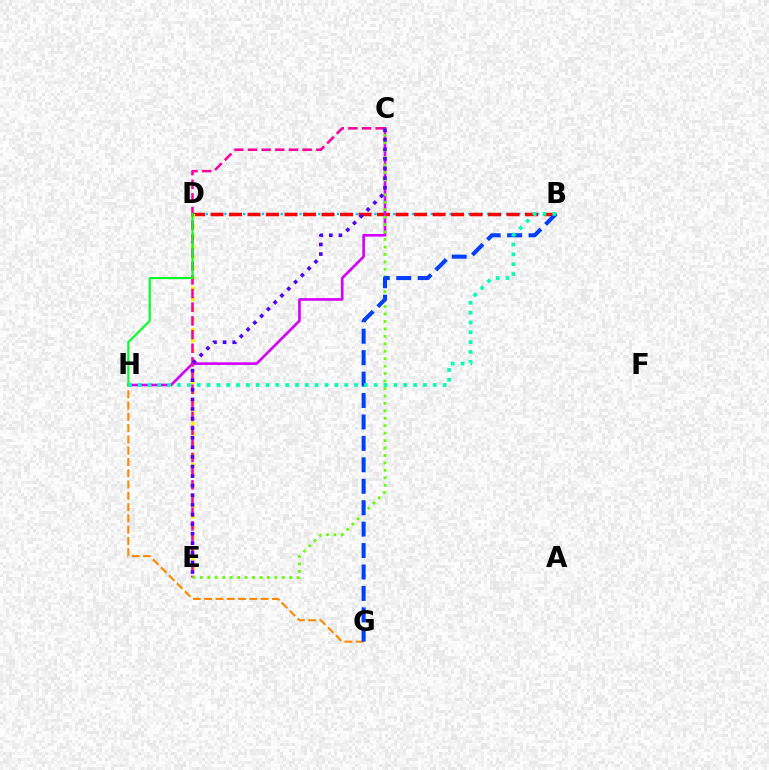{('B', 'D'): [{'color': '#00c7ff', 'line_style': 'dotted', 'thickness': 1.7}, {'color': '#ff0000', 'line_style': 'dashed', 'thickness': 2.51}], ('D', 'E'): [{'color': '#eeff00', 'line_style': 'dotted', 'thickness': 2.82}], ('C', 'H'): [{'color': '#d600ff', 'line_style': 'solid', 'thickness': 1.91}], ('G', 'H'): [{'color': '#ff8800', 'line_style': 'dashed', 'thickness': 1.53}], ('C', 'E'): [{'color': '#ff00a0', 'line_style': 'dashed', 'thickness': 1.86}, {'color': '#66ff00', 'line_style': 'dotted', 'thickness': 2.02}, {'color': '#4f00ff', 'line_style': 'dotted', 'thickness': 2.61}], ('D', 'H'): [{'color': '#00ff27', 'line_style': 'solid', 'thickness': 1.53}], ('B', 'G'): [{'color': '#003fff', 'line_style': 'dashed', 'thickness': 2.91}], ('B', 'H'): [{'color': '#00ffaf', 'line_style': 'dotted', 'thickness': 2.67}]}